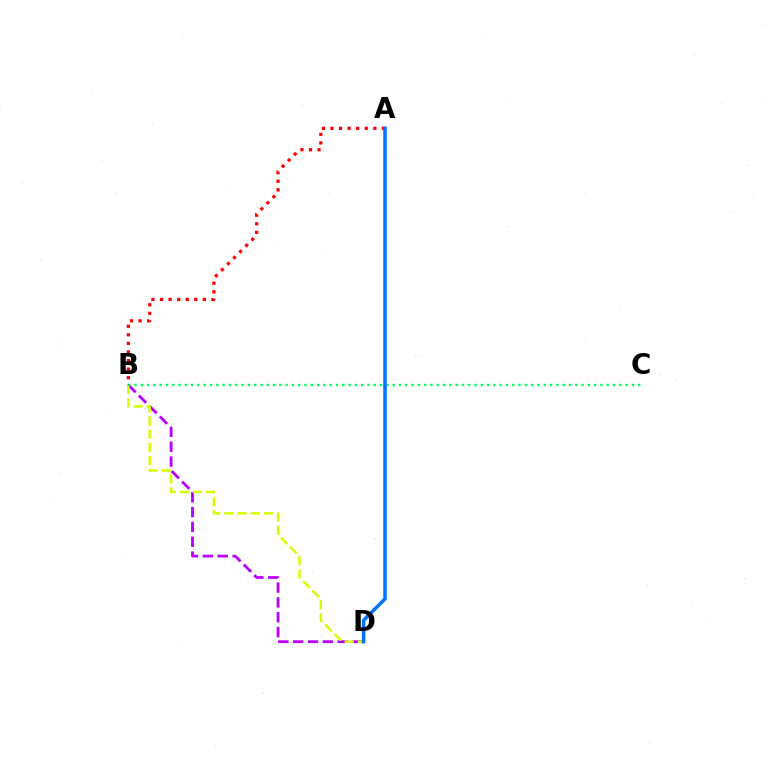{('B', 'D'): [{'color': '#b900ff', 'line_style': 'dashed', 'thickness': 2.02}, {'color': '#d1ff00', 'line_style': 'dashed', 'thickness': 1.79}], ('B', 'C'): [{'color': '#00ff5c', 'line_style': 'dotted', 'thickness': 1.71}], ('A', 'B'): [{'color': '#ff0000', 'line_style': 'dotted', 'thickness': 2.33}], ('A', 'D'): [{'color': '#0074ff', 'line_style': 'solid', 'thickness': 2.54}]}